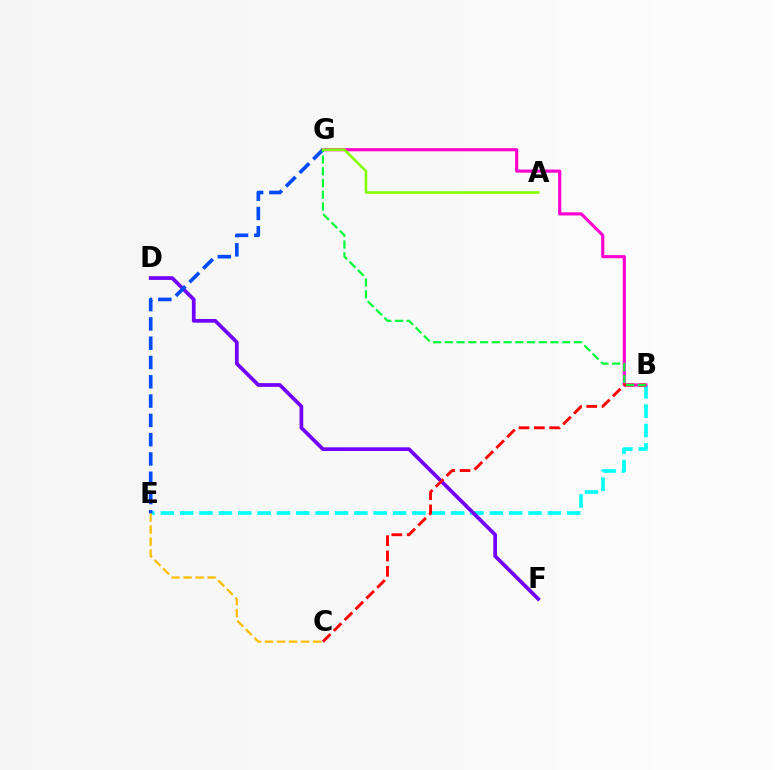{('B', 'E'): [{'color': '#00fff6', 'line_style': 'dashed', 'thickness': 2.63}], ('B', 'G'): [{'color': '#ff00cf', 'line_style': 'solid', 'thickness': 2.26}, {'color': '#00ff39', 'line_style': 'dashed', 'thickness': 1.6}], ('D', 'F'): [{'color': '#7200ff', 'line_style': 'solid', 'thickness': 2.68}], ('C', 'E'): [{'color': '#ffbd00', 'line_style': 'dashed', 'thickness': 1.64}], ('B', 'C'): [{'color': '#ff0000', 'line_style': 'dashed', 'thickness': 2.08}], ('E', 'G'): [{'color': '#004bff', 'line_style': 'dashed', 'thickness': 2.62}], ('A', 'G'): [{'color': '#84ff00', 'line_style': 'solid', 'thickness': 1.87}]}